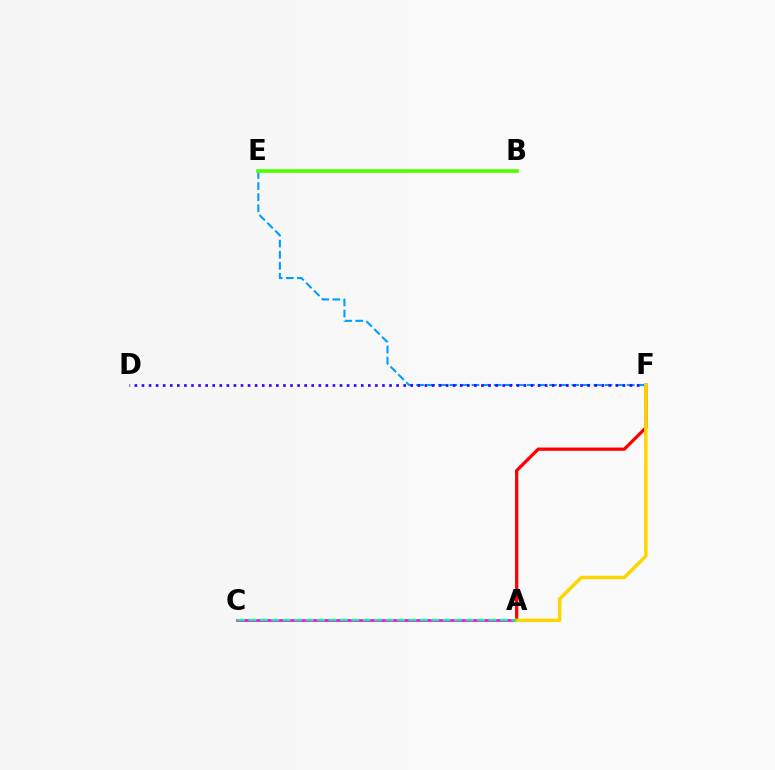{('E', 'F'): [{'color': '#009eff', 'line_style': 'dashed', 'thickness': 1.51}], ('B', 'E'): [{'color': '#4fff00', 'line_style': 'solid', 'thickness': 2.61}], ('A', 'C'): [{'color': '#ff00ed', 'line_style': 'solid', 'thickness': 1.94}, {'color': '#00ff86', 'line_style': 'dashed', 'thickness': 1.55}], ('D', 'F'): [{'color': '#3700ff', 'line_style': 'dotted', 'thickness': 1.92}], ('A', 'F'): [{'color': '#ff0000', 'line_style': 'solid', 'thickness': 2.34}, {'color': '#ffd500', 'line_style': 'solid', 'thickness': 2.49}]}